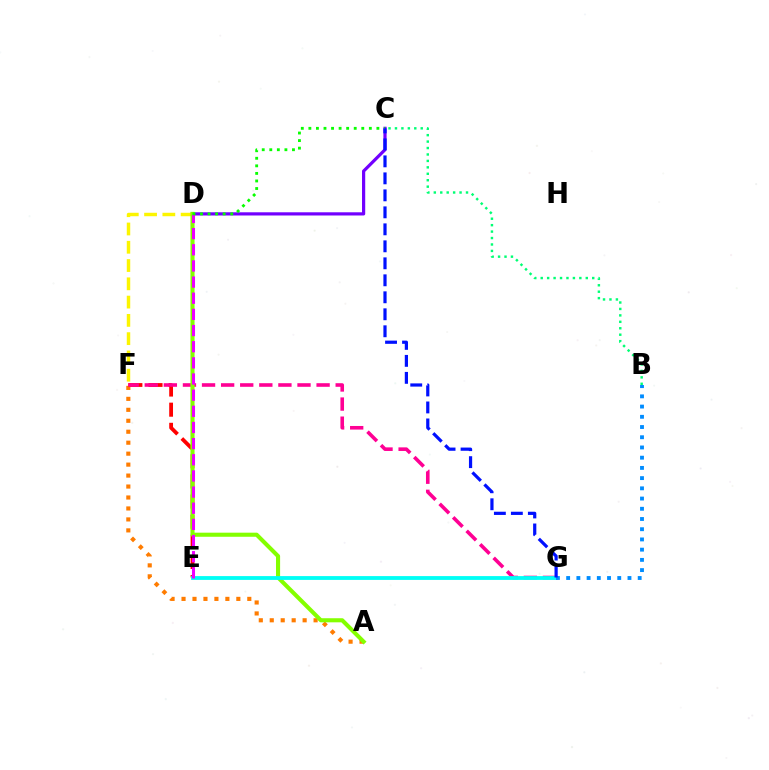{('A', 'F'): [{'color': '#ff7c00', 'line_style': 'dotted', 'thickness': 2.98}], ('C', 'D'): [{'color': '#7200ff', 'line_style': 'solid', 'thickness': 2.3}, {'color': '#08ff00', 'line_style': 'dotted', 'thickness': 2.05}], ('E', 'F'): [{'color': '#ff0000', 'line_style': 'dashed', 'thickness': 2.74}], ('F', 'G'): [{'color': '#ff0094', 'line_style': 'dashed', 'thickness': 2.59}], ('D', 'F'): [{'color': '#fcf500', 'line_style': 'dashed', 'thickness': 2.48}], ('A', 'D'): [{'color': '#84ff00', 'line_style': 'solid', 'thickness': 2.95}], ('E', 'G'): [{'color': '#00fff6', 'line_style': 'solid', 'thickness': 2.74}], ('B', 'G'): [{'color': '#008cff', 'line_style': 'dotted', 'thickness': 2.78}], ('D', 'E'): [{'color': '#ee00ff', 'line_style': 'dashed', 'thickness': 2.19}], ('C', 'G'): [{'color': '#0010ff', 'line_style': 'dashed', 'thickness': 2.31}], ('B', 'C'): [{'color': '#00ff74', 'line_style': 'dotted', 'thickness': 1.75}]}